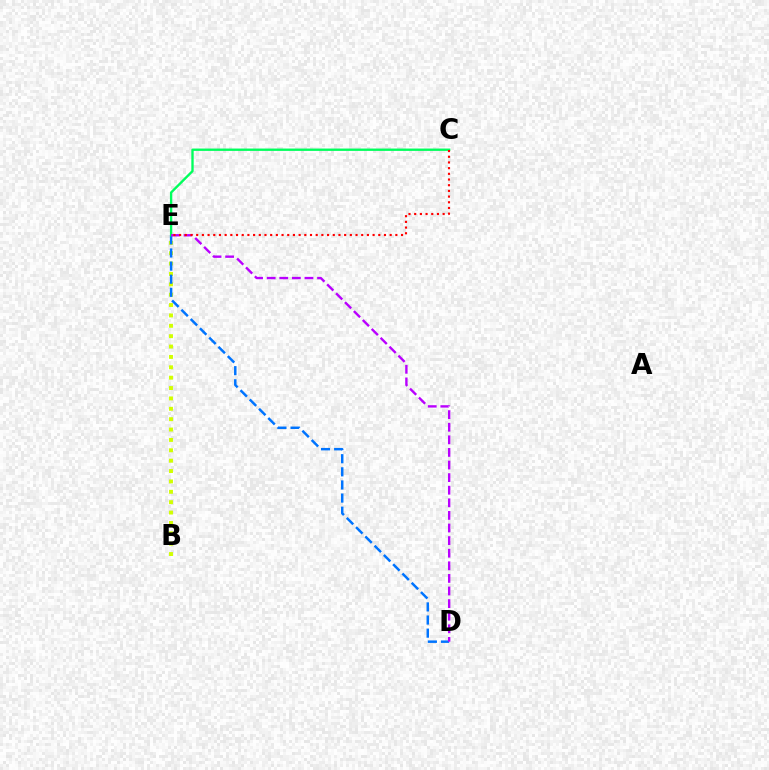{('B', 'E'): [{'color': '#d1ff00', 'line_style': 'dotted', 'thickness': 2.82}], ('D', 'E'): [{'color': '#0074ff', 'line_style': 'dashed', 'thickness': 1.78}, {'color': '#b900ff', 'line_style': 'dashed', 'thickness': 1.71}], ('C', 'E'): [{'color': '#00ff5c', 'line_style': 'solid', 'thickness': 1.7}, {'color': '#ff0000', 'line_style': 'dotted', 'thickness': 1.55}]}